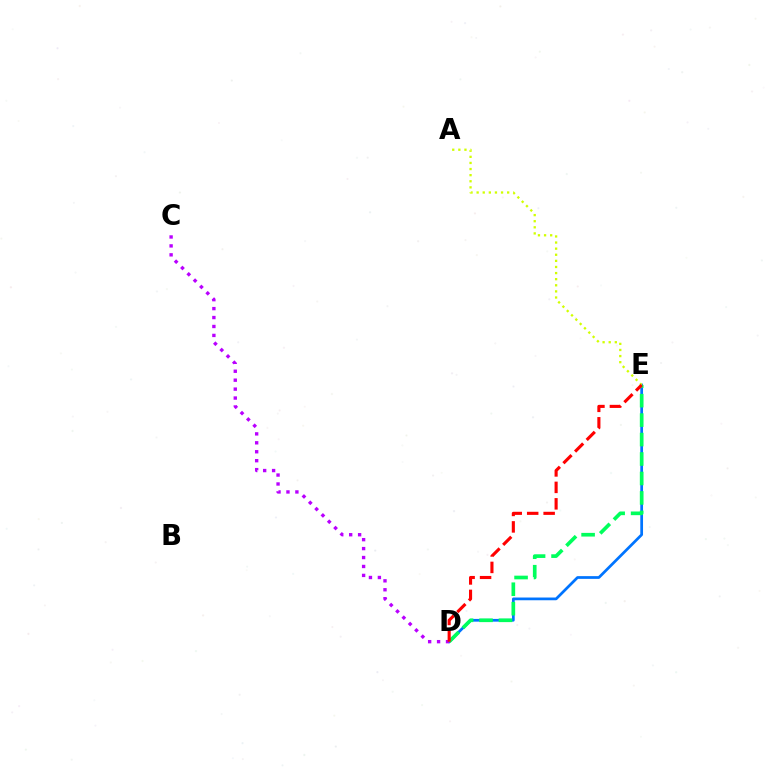{('D', 'E'): [{'color': '#0074ff', 'line_style': 'solid', 'thickness': 1.97}, {'color': '#00ff5c', 'line_style': 'dashed', 'thickness': 2.64}, {'color': '#ff0000', 'line_style': 'dashed', 'thickness': 2.24}], ('A', 'E'): [{'color': '#d1ff00', 'line_style': 'dotted', 'thickness': 1.66}], ('C', 'D'): [{'color': '#b900ff', 'line_style': 'dotted', 'thickness': 2.43}]}